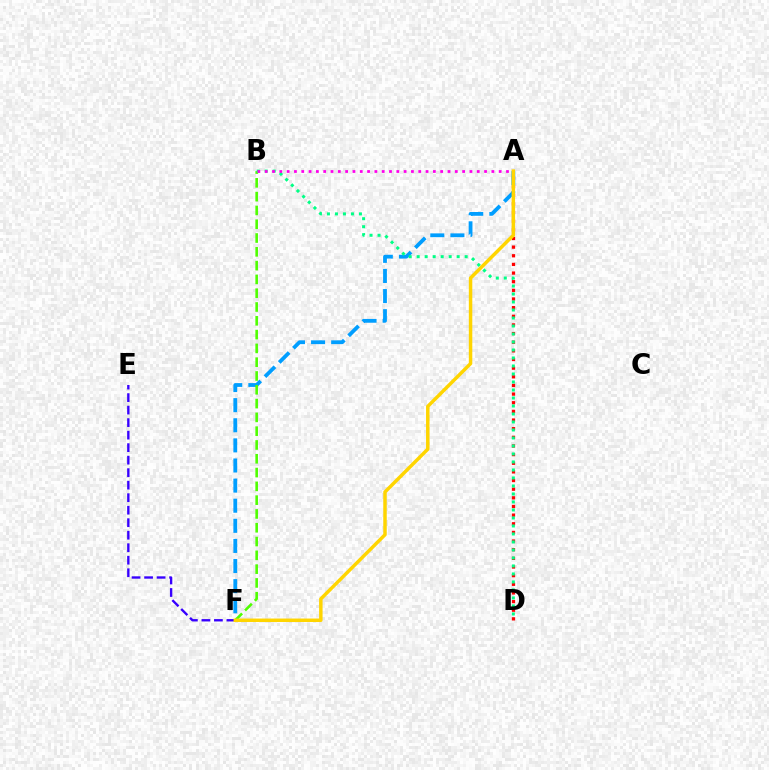{('A', 'D'): [{'color': '#ff0000', 'line_style': 'dotted', 'thickness': 2.35}], ('A', 'F'): [{'color': '#009eff', 'line_style': 'dashed', 'thickness': 2.73}, {'color': '#ffd500', 'line_style': 'solid', 'thickness': 2.5}], ('B', 'F'): [{'color': '#4fff00', 'line_style': 'dashed', 'thickness': 1.87}], ('B', 'D'): [{'color': '#00ff86', 'line_style': 'dotted', 'thickness': 2.17}], ('E', 'F'): [{'color': '#3700ff', 'line_style': 'dashed', 'thickness': 1.7}], ('A', 'B'): [{'color': '#ff00ed', 'line_style': 'dotted', 'thickness': 1.99}]}